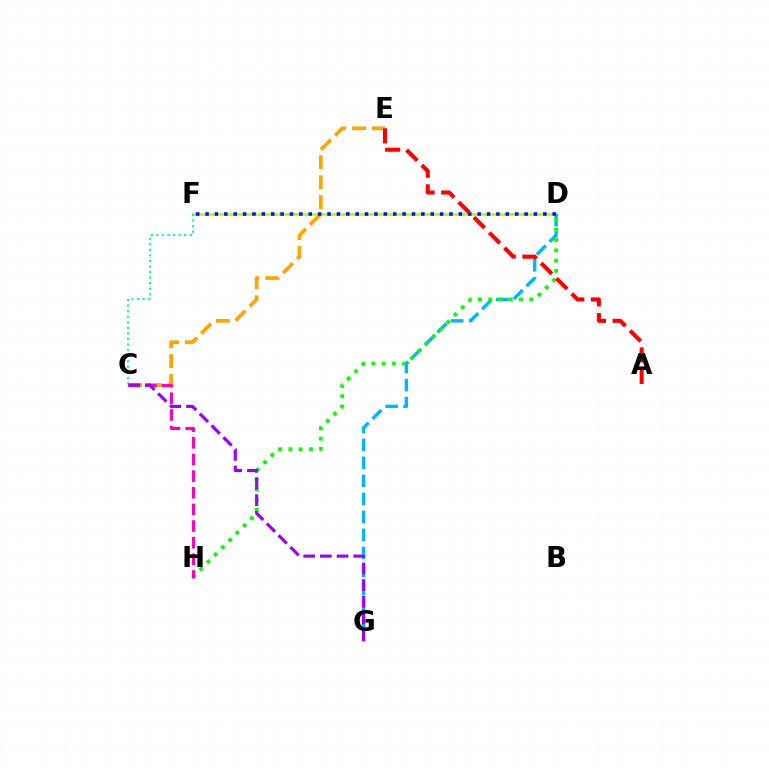{('D', 'F'): [{'color': '#b3ff00', 'line_style': 'solid', 'thickness': 2.0}, {'color': '#0010ff', 'line_style': 'dotted', 'thickness': 2.55}], ('C', 'E'): [{'color': '#ffa500', 'line_style': 'dashed', 'thickness': 2.7}], ('C', 'F'): [{'color': '#00ff9d', 'line_style': 'dotted', 'thickness': 1.51}], ('D', 'G'): [{'color': '#00b5ff', 'line_style': 'dashed', 'thickness': 2.45}], ('D', 'H'): [{'color': '#08ff00', 'line_style': 'dotted', 'thickness': 2.78}], ('C', 'H'): [{'color': '#ff00bd', 'line_style': 'dashed', 'thickness': 2.26}], ('A', 'E'): [{'color': '#ff0000', 'line_style': 'dashed', 'thickness': 2.93}], ('C', 'G'): [{'color': '#9b00ff', 'line_style': 'dashed', 'thickness': 2.27}]}